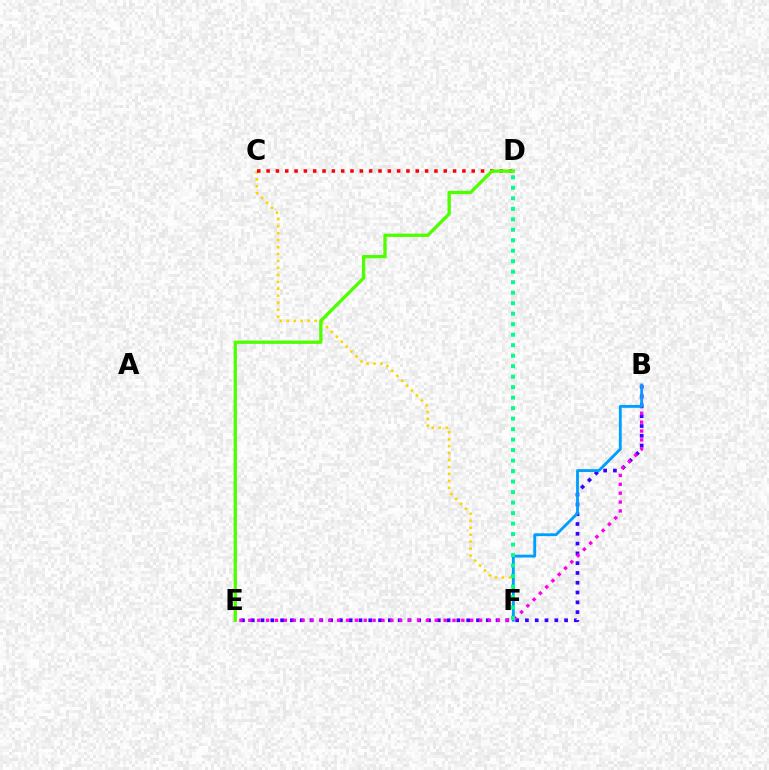{('B', 'E'): [{'color': '#3700ff', 'line_style': 'dotted', 'thickness': 2.66}, {'color': '#ff00ed', 'line_style': 'dotted', 'thickness': 2.41}], ('C', 'F'): [{'color': '#ffd500', 'line_style': 'dotted', 'thickness': 1.89}], ('B', 'F'): [{'color': '#009eff', 'line_style': 'solid', 'thickness': 2.05}], ('C', 'D'): [{'color': '#ff0000', 'line_style': 'dotted', 'thickness': 2.53}], ('D', 'E'): [{'color': '#4fff00', 'line_style': 'solid', 'thickness': 2.39}], ('D', 'F'): [{'color': '#00ff86', 'line_style': 'dotted', 'thickness': 2.85}]}